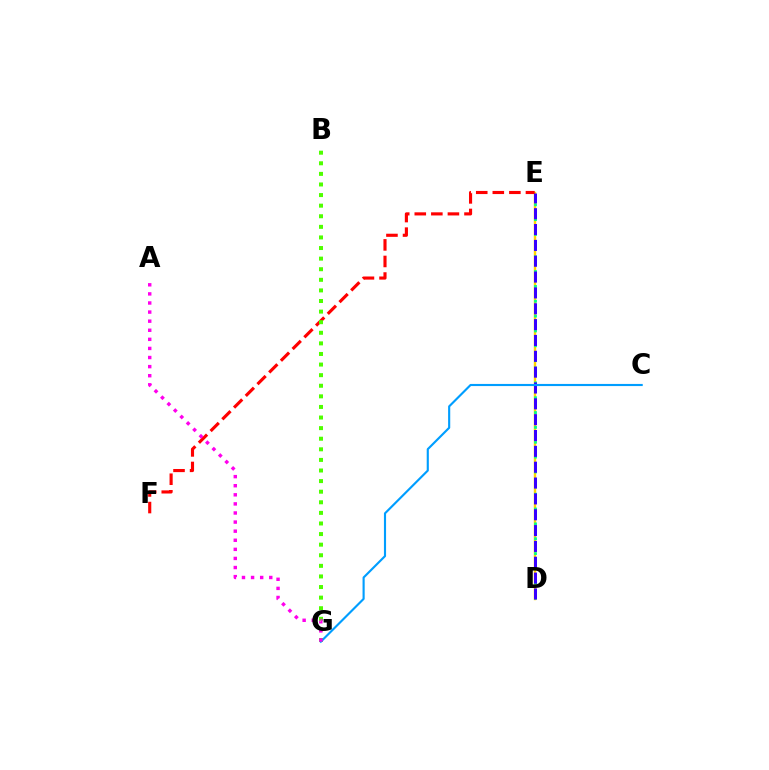{('D', 'E'): [{'color': '#ffd500', 'line_style': 'solid', 'thickness': 1.73}, {'color': '#00ff86', 'line_style': 'dotted', 'thickness': 2.02}, {'color': '#3700ff', 'line_style': 'dashed', 'thickness': 2.15}], ('E', 'F'): [{'color': '#ff0000', 'line_style': 'dashed', 'thickness': 2.25}], ('B', 'G'): [{'color': '#4fff00', 'line_style': 'dotted', 'thickness': 2.88}], ('C', 'G'): [{'color': '#009eff', 'line_style': 'solid', 'thickness': 1.53}], ('A', 'G'): [{'color': '#ff00ed', 'line_style': 'dotted', 'thickness': 2.47}]}